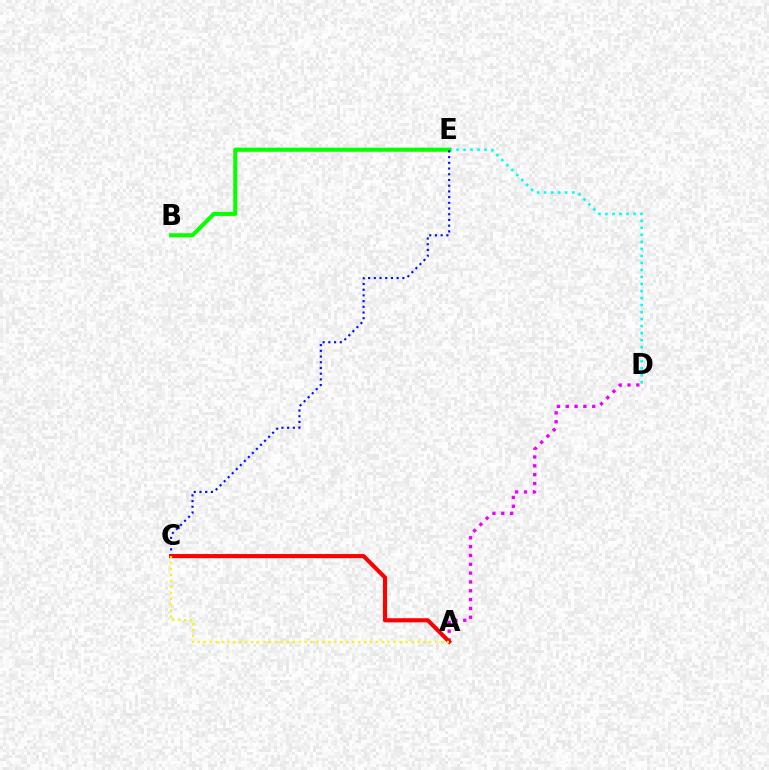{('D', 'E'): [{'color': '#00fff6', 'line_style': 'dotted', 'thickness': 1.91}], ('B', 'E'): [{'color': '#08ff00', 'line_style': 'solid', 'thickness': 2.94}], ('A', 'D'): [{'color': '#ee00ff', 'line_style': 'dotted', 'thickness': 2.4}], ('C', 'E'): [{'color': '#0010ff', 'line_style': 'dotted', 'thickness': 1.55}], ('A', 'C'): [{'color': '#ff0000', 'line_style': 'solid', 'thickness': 2.97}, {'color': '#fcf500', 'line_style': 'dotted', 'thickness': 1.61}]}